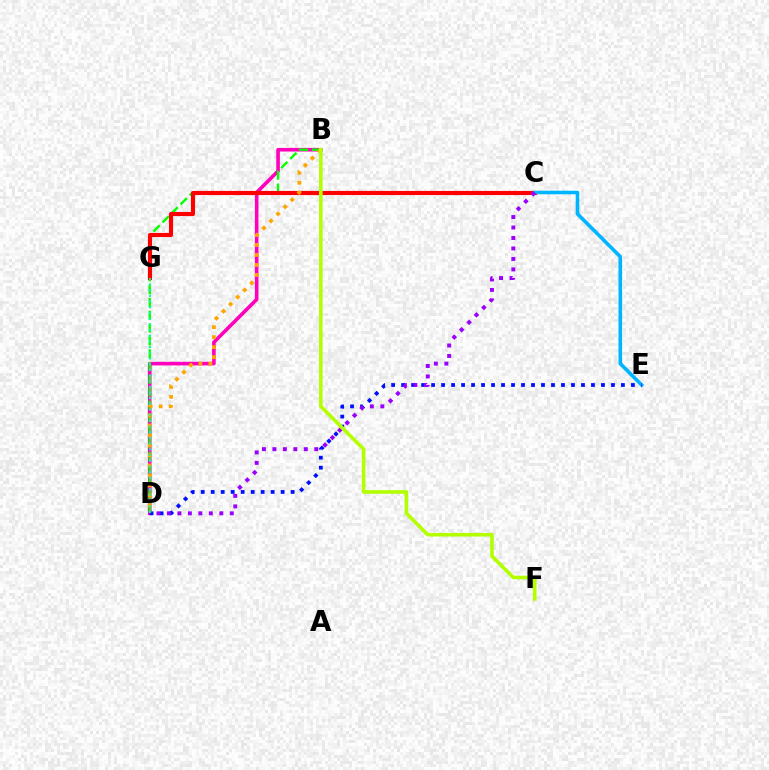{('B', 'D'): [{'color': '#ff00bd', 'line_style': 'solid', 'thickness': 2.6}, {'color': '#08ff00', 'line_style': 'dashed', 'thickness': 1.74}, {'color': '#ffa500', 'line_style': 'dotted', 'thickness': 2.72}], ('C', 'G'): [{'color': '#ff0000', 'line_style': 'solid', 'thickness': 2.97}], ('C', 'E'): [{'color': '#00b5ff', 'line_style': 'solid', 'thickness': 2.58}], ('D', 'E'): [{'color': '#0010ff', 'line_style': 'dotted', 'thickness': 2.71}], ('C', 'D'): [{'color': '#9b00ff', 'line_style': 'dotted', 'thickness': 2.85}], ('D', 'G'): [{'color': '#00ff9d', 'line_style': 'dotted', 'thickness': 1.54}], ('B', 'F'): [{'color': '#b3ff00', 'line_style': 'solid', 'thickness': 2.59}]}